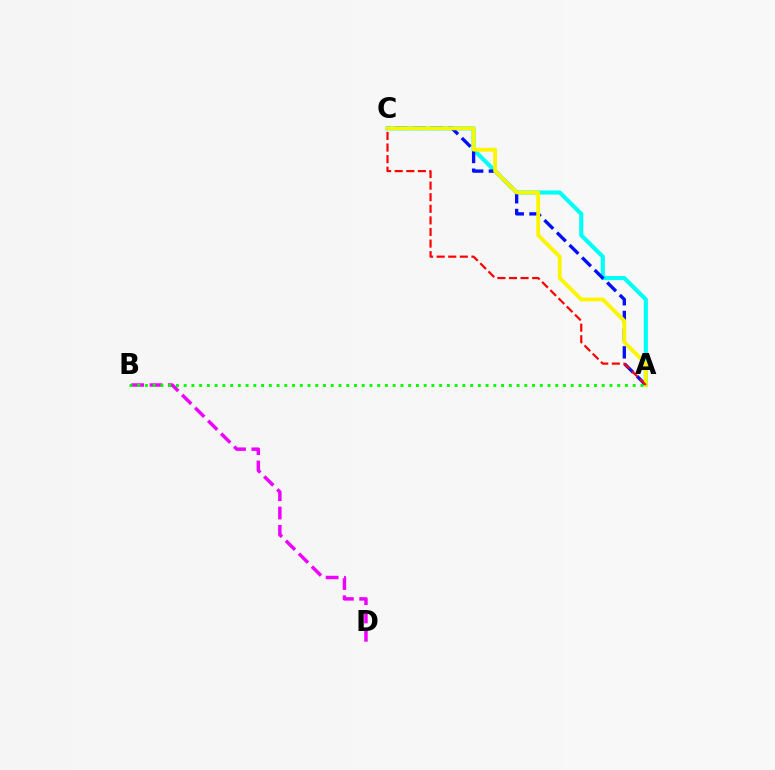{('A', 'C'): [{'color': '#00fff6', 'line_style': 'solid', 'thickness': 2.97}, {'color': '#0010ff', 'line_style': 'dashed', 'thickness': 2.4}, {'color': '#fcf500', 'line_style': 'solid', 'thickness': 2.75}, {'color': '#ff0000', 'line_style': 'dashed', 'thickness': 1.57}], ('B', 'D'): [{'color': '#ee00ff', 'line_style': 'dashed', 'thickness': 2.49}], ('A', 'B'): [{'color': '#08ff00', 'line_style': 'dotted', 'thickness': 2.1}]}